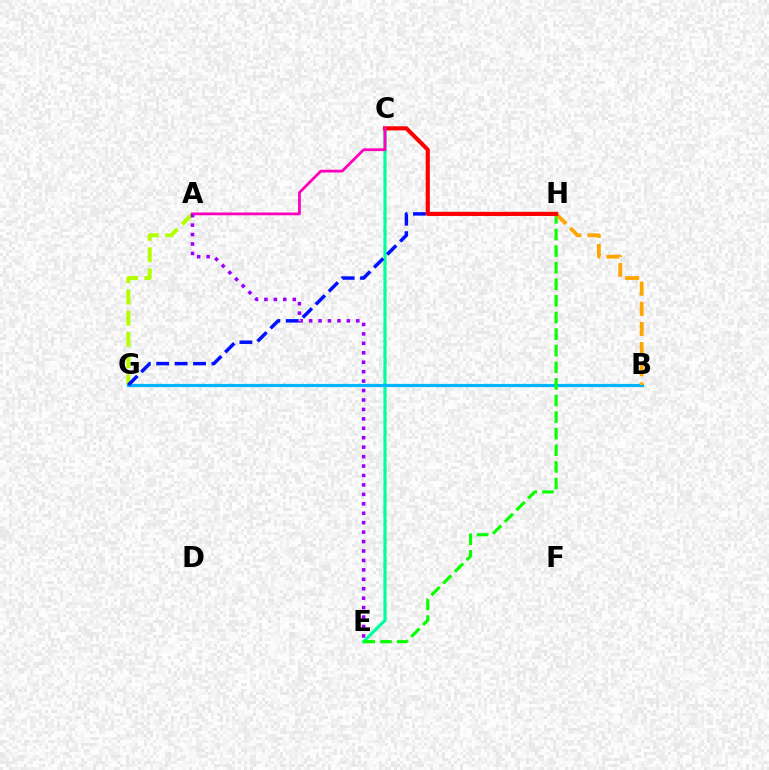{('A', 'G'): [{'color': '#b3ff00', 'line_style': 'dashed', 'thickness': 2.88}], ('C', 'E'): [{'color': '#00ff9d', 'line_style': 'solid', 'thickness': 2.32}], ('B', 'G'): [{'color': '#00b5ff', 'line_style': 'solid', 'thickness': 2.31}], ('G', 'H'): [{'color': '#0010ff', 'line_style': 'dashed', 'thickness': 2.5}], ('E', 'H'): [{'color': '#08ff00', 'line_style': 'dashed', 'thickness': 2.26}], ('B', 'H'): [{'color': '#ffa500', 'line_style': 'dashed', 'thickness': 2.73}], ('C', 'H'): [{'color': '#ff0000', 'line_style': 'solid', 'thickness': 2.96}], ('A', 'C'): [{'color': '#ff00bd', 'line_style': 'solid', 'thickness': 2.0}], ('A', 'E'): [{'color': '#9b00ff', 'line_style': 'dotted', 'thickness': 2.56}]}